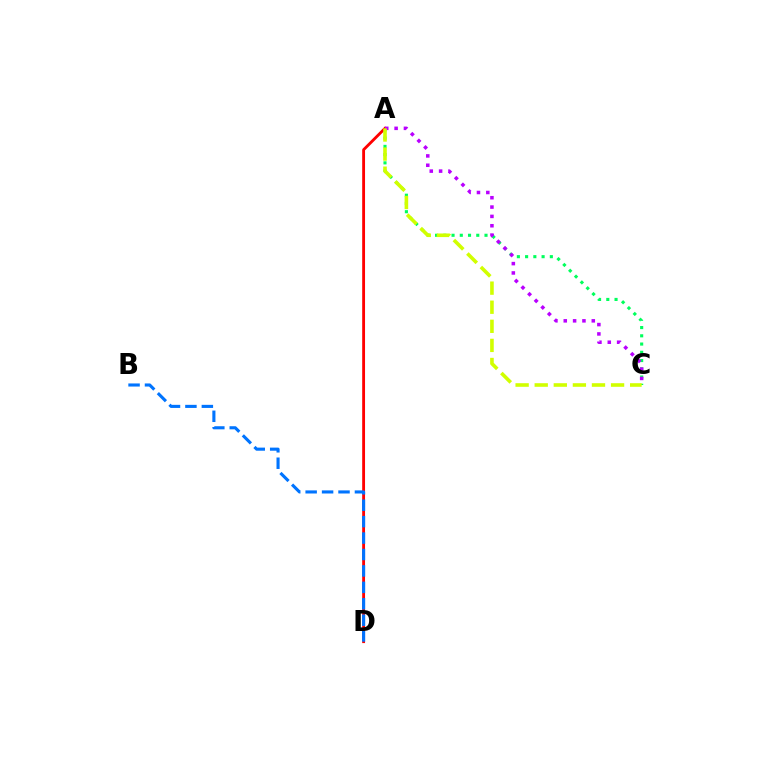{('A', 'C'): [{'color': '#00ff5c', 'line_style': 'dotted', 'thickness': 2.24}, {'color': '#b900ff', 'line_style': 'dotted', 'thickness': 2.54}, {'color': '#d1ff00', 'line_style': 'dashed', 'thickness': 2.59}], ('A', 'D'): [{'color': '#ff0000', 'line_style': 'solid', 'thickness': 2.05}], ('B', 'D'): [{'color': '#0074ff', 'line_style': 'dashed', 'thickness': 2.23}]}